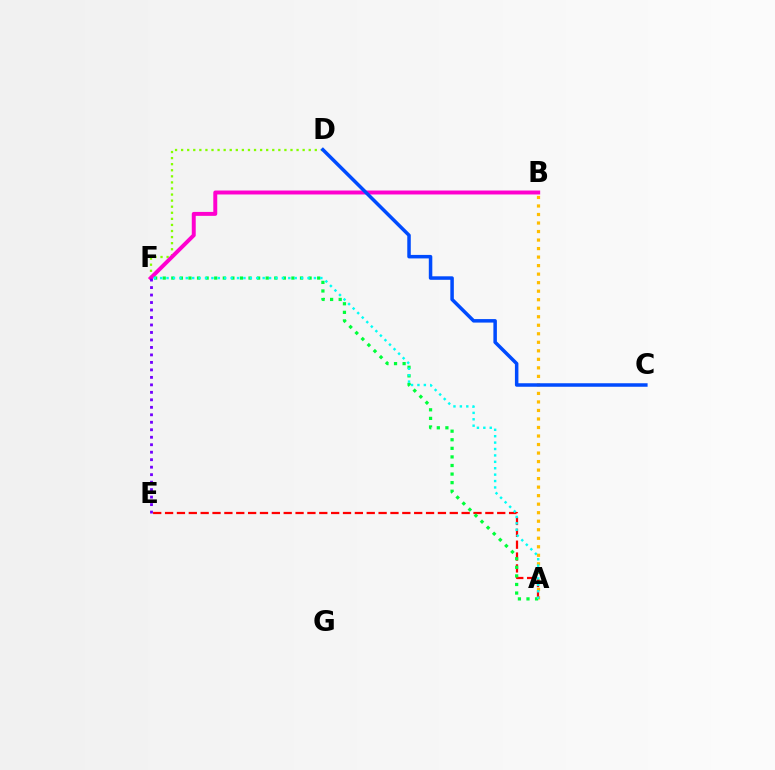{('D', 'F'): [{'color': '#84ff00', 'line_style': 'dotted', 'thickness': 1.65}], ('B', 'F'): [{'color': '#ff00cf', 'line_style': 'solid', 'thickness': 2.84}], ('A', 'B'): [{'color': '#ffbd00', 'line_style': 'dotted', 'thickness': 2.31}], ('A', 'E'): [{'color': '#ff0000', 'line_style': 'dashed', 'thickness': 1.61}], ('A', 'F'): [{'color': '#00ff39', 'line_style': 'dotted', 'thickness': 2.33}, {'color': '#00fff6', 'line_style': 'dotted', 'thickness': 1.74}], ('E', 'F'): [{'color': '#7200ff', 'line_style': 'dotted', 'thickness': 2.03}], ('C', 'D'): [{'color': '#004bff', 'line_style': 'solid', 'thickness': 2.52}]}